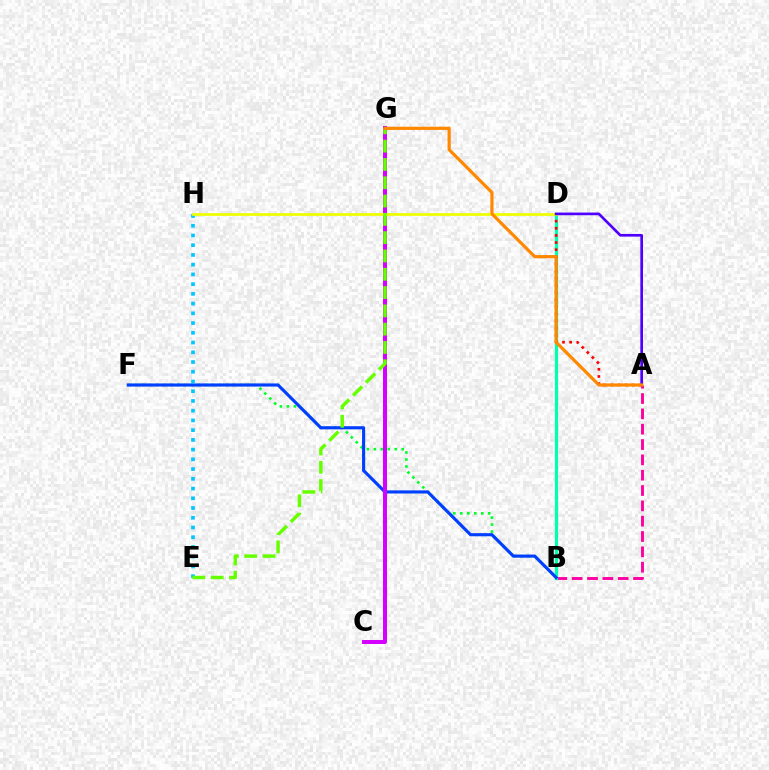{('A', 'B'): [{'color': '#ff00a0', 'line_style': 'dashed', 'thickness': 2.08}], ('B', 'D'): [{'color': '#00ffaf', 'line_style': 'solid', 'thickness': 2.3}], ('B', 'F'): [{'color': '#00ff27', 'line_style': 'dotted', 'thickness': 1.9}, {'color': '#003fff', 'line_style': 'solid', 'thickness': 2.25}], ('A', 'D'): [{'color': '#ff0000', 'line_style': 'dotted', 'thickness': 1.94}, {'color': '#4f00ff', 'line_style': 'solid', 'thickness': 1.92}], ('C', 'G'): [{'color': '#d600ff', 'line_style': 'solid', 'thickness': 2.88}], ('E', 'H'): [{'color': '#00c7ff', 'line_style': 'dotted', 'thickness': 2.64}], ('D', 'H'): [{'color': '#eeff00', 'line_style': 'solid', 'thickness': 1.98}], ('E', 'G'): [{'color': '#66ff00', 'line_style': 'dashed', 'thickness': 2.49}], ('A', 'G'): [{'color': '#ff8800', 'line_style': 'solid', 'thickness': 2.3}]}